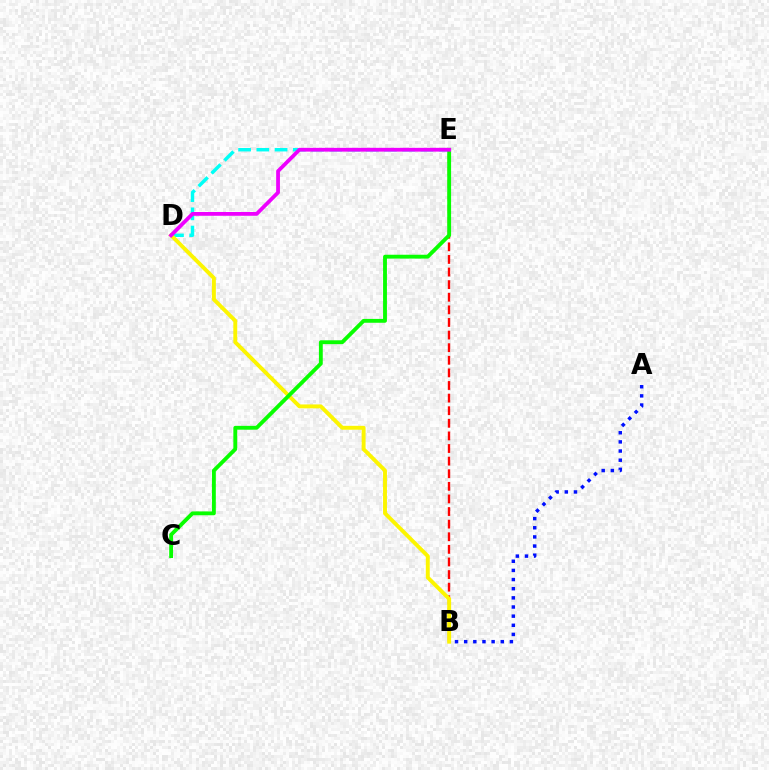{('B', 'E'): [{'color': '#ff0000', 'line_style': 'dashed', 'thickness': 1.71}], ('D', 'E'): [{'color': '#00fff6', 'line_style': 'dashed', 'thickness': 2.48}, {'color': '#ee00ff', 'line_style': 'solid', 'thickness': 2.72}], ('A', 'B'): [{'color': '#0010ff', 'line_style': 'dotted', 'thickness': 2.49}], ('B', 'D'): [{'color': '#fcf500', 'line_style': 'solid', 'thickness': 2.82}], ('C', 'E'): [{'color': '#08ff00', 'line_style': 'solid', 'thickness': 2.77}]}